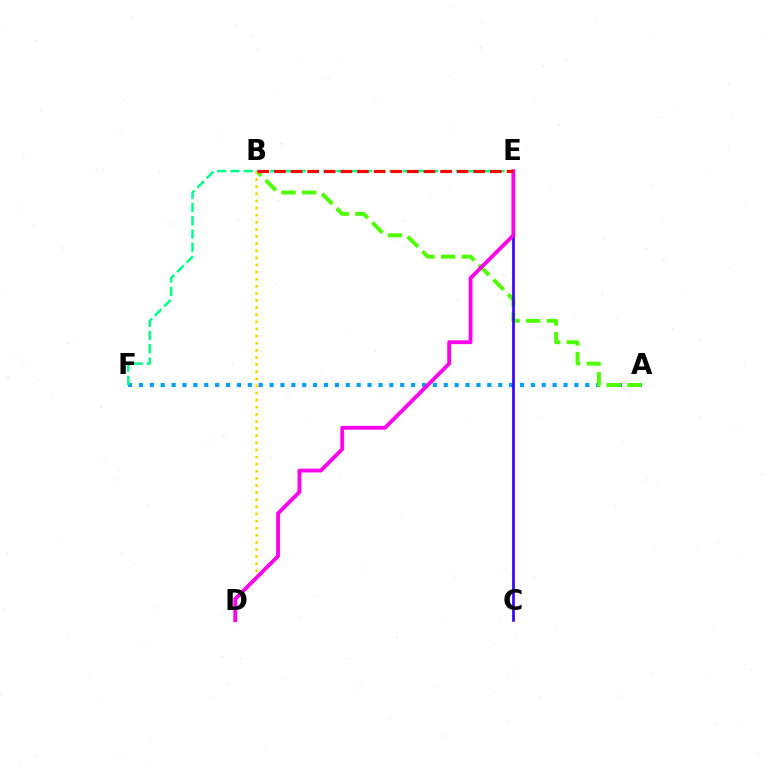{('A', 'F'): [{'color': '#009eff', 'line_style': 'dotted', 'thickness': 2.96}], ('A', 'B'): [{'color': '#4fff00', 'line_style': 'dashed', 'thickness': 2.81}], ('B', 'D'): [{'color': '#ffd500', 'line_style': 'dotted', 'thickness': 1.93}], ('C', 'E'): [{'color': '#3700ff', 'line_style': 'solid', 'thickness': 1.94}], ('D', 'E'): [{'color': '#ff00ed', 'line_style': 'solid', 'thickness': 2.75}], ('E', 'F'): [{'color': '#00ff86', 'line_style': 'dashed', 'thickness': 1.8}], ('B', 'E'): [{'color': '#ff0000', 'line_style': 'dashed', 'thickness': 2.26}]}